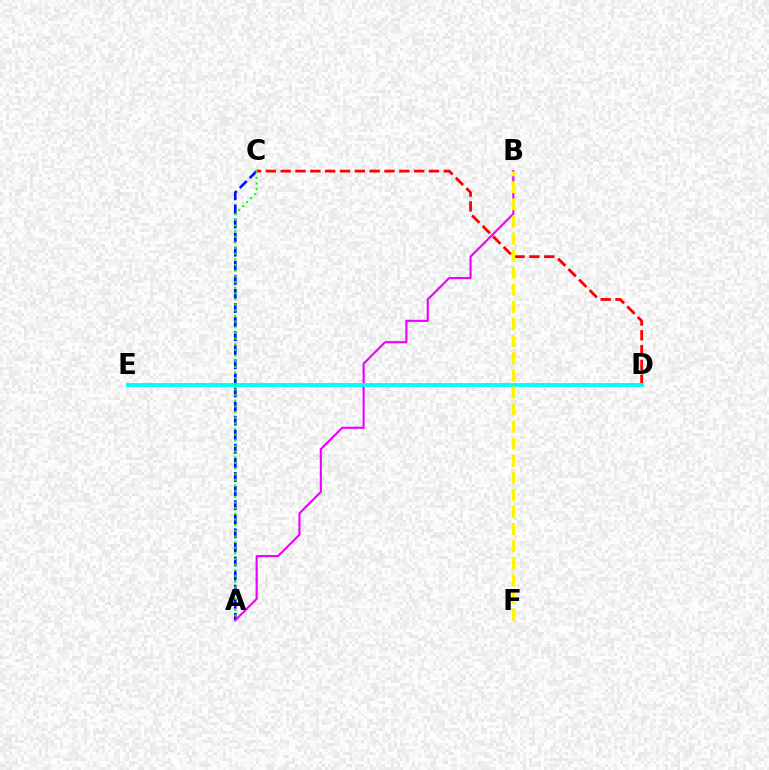{('A', 'C'): [{'color': '#0010ff', 'line_style': 'dashed', 'thickness': 1.91}, {'color': '#08ff00', 'line_style': 'dotted', 'thickness': 1.54}], ('A', 'B'): [{'color': '#ee00ff', 'line_style': 'solid', 'thickness': 1.54}], ('C', 'D'): [{'color': '#ff0000', 'line_style': 'dashed', 'thickness': 2.02}], ('D', 'E'): [{'color': '#00fff6', 'line_style': 'solid', 'thickness': 2.82}], ('B', 'F'): [{'color': '#fcf500', 'line_style': 'dashed', 'thickness': 2.32}]}